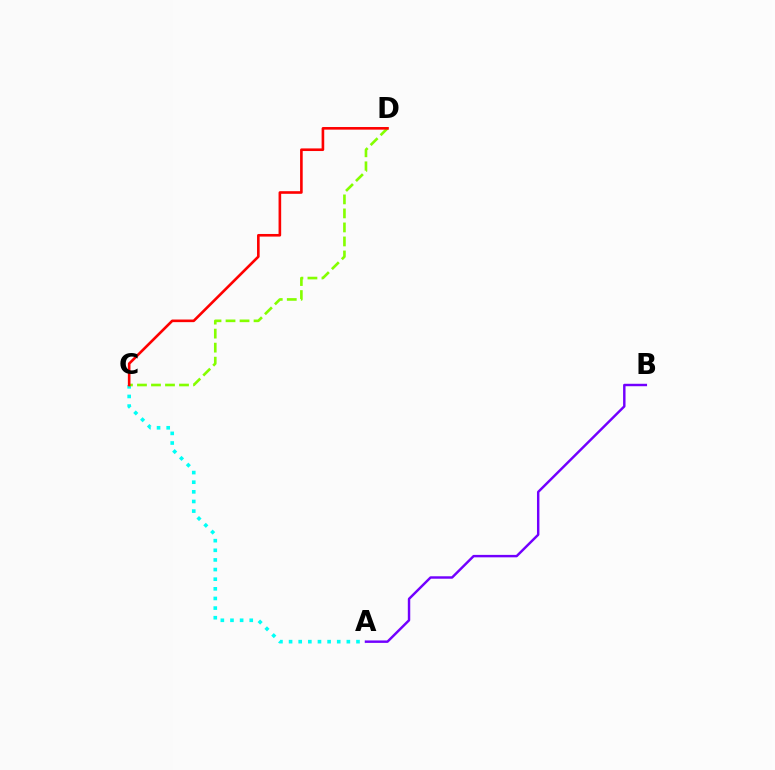{('A', 'C'): [{'color': '#00fff6', 'line_style': 'dotted', 'thickness': 2.62}], ('C', 'D'): [{'color': '#84ff00', 'line_style': 'dashed', 'thickness': 1.9}, {'color': '#ff0000', 'line_style': 'solid', 'thickness': 1.88}], ('A', 'B'): [{'color': '#7200ff', 'line_style': 'solid', 'thickness': 1.76}]}